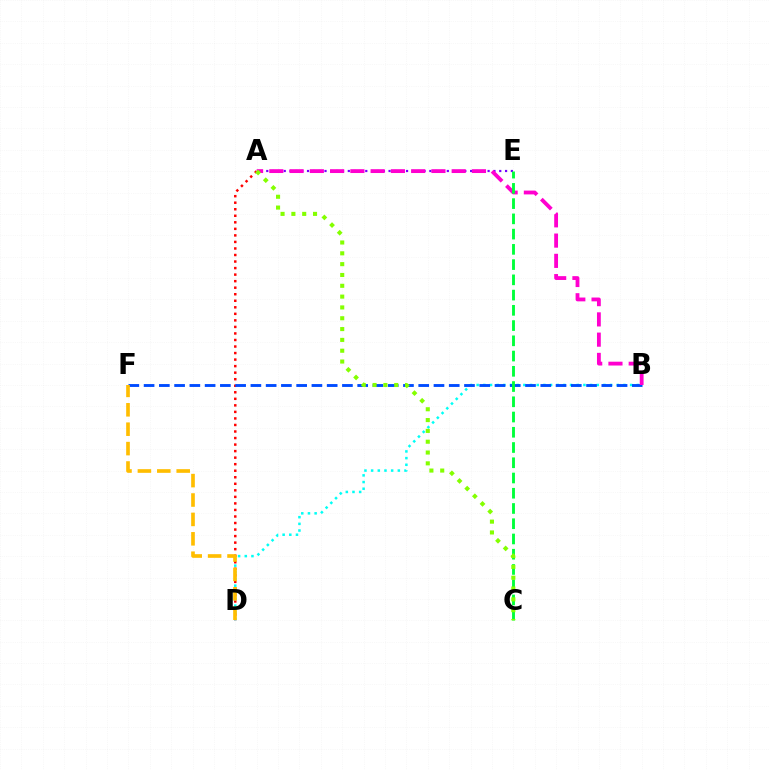{('A', 'D'): [{'color': '#ff0000', 'line_style': 'dotted', 'thickness': 1.78}], ('B', 'D'): [{'color': '#00fff6', 'line_style': 'dotted', 'thickness': 1.81}], ('A', 'E'): [{'color': '#7200ff', 'line_style': 'dotted', 'thickness': 1.58}], ('B', 'F'): [{'color': '#004bff', 'line_style': 'dashed', 'thickness': 2.07}], ('A', 'B'): [{'color': '#ff00cf', 'line_style': 'dashed', 'thickness': 2.75}], ('C', 'E'): [{'color': '#00ff39', 'line_style': 'dashed', 'thickness': 2.07}], ('A', 'C'): [{'color': '#84ff00', 'line_style': 'dotted', 'thickness': 2.94}], ('D', 'F'): [{'color': '#ffbd00', 'line_style': 'dashed', 'thickness': 2.64}]}